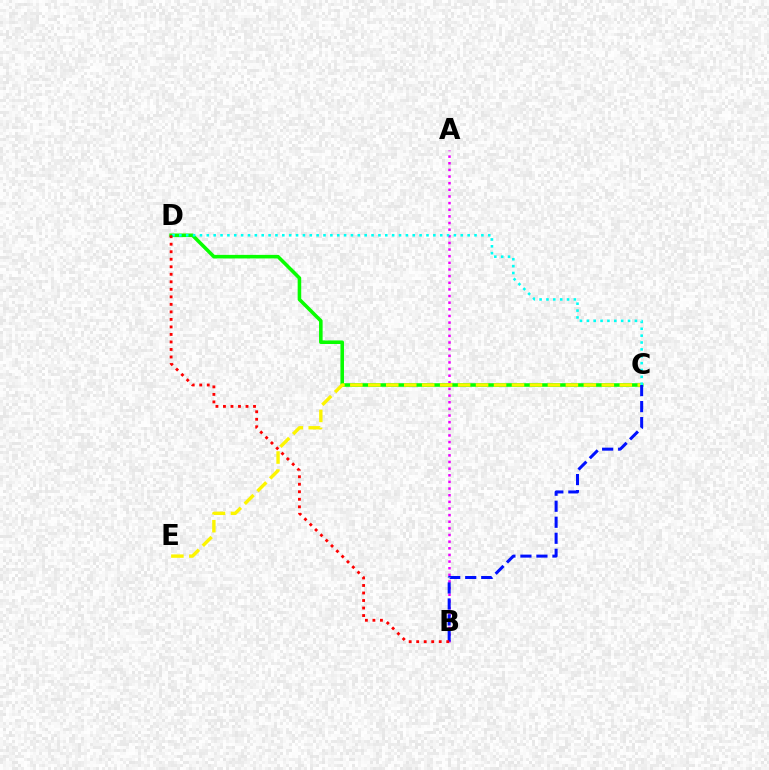{('A', 'B'): [{'color': '#ee00ff', 'line_style': 'dotted', 'thickness': 1.8}], ('C', 'D'): [{'color': '#08ff00', 'line_style': 'solid', 'thickness': 2.57}, {'color': '#00fff6', 'line_style': 'dotted', 'thickness': 1.87}], ('C', 'E'): [{'color': '#fcf500', 'line_style': 'dashed', 'thickness': 2.44}], ('B', 'C'): [{'color': '#0010ff', 'line_style': 'dashed', 'thickness': 2.18}], ('B', 'D'): [{'color': '#ff0000', 'line_style': 'dotted', 'thickness': 2.04}]}